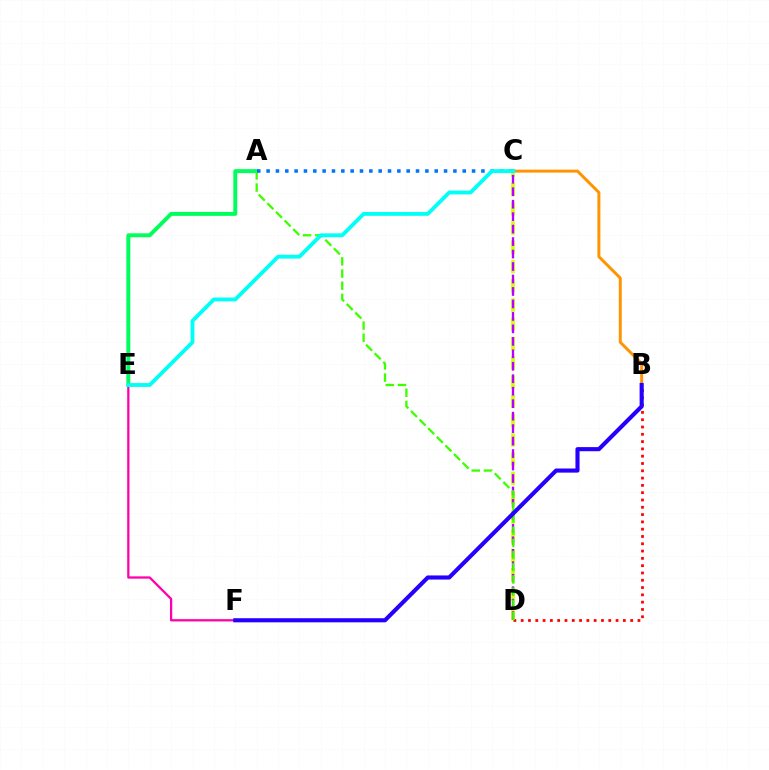{('E', 'F'): [{'color': '#ff00ac', 'line_style': 'solid', 'thickness': 1.64}], ('B', 'D'): [{'color': '#ff0000', 'line_style': 'dotted', 'thickness': 1.98}], ('C', 'D'): [{'color': '#d1ff00', 'line_style': 'dashed', 'thickness': 2.62}, {'color': '#b900ff', 'line_style': 'dashed', 'thickness': 1.69}], ('A', 'E'): [{'color': '#00ff5c', 'line_style': 'solid', 'thickness': 2.84}], ('B', 'C'): [{'color': '#ff9400', 'line_style': 'solid', 'thickness': 2.13}], ('A', 'D'): [{'color': '#3dff00', 'line_style': 'dashed', 'thickness': 1.65}], ('A', 'C'): [{'color': '#0074ff', 'line_style': 'dotted', 'thickness': 2.54}], ('B', 'F'): [{'color': '#2500ff', 'line_style': 'solid', 'thickness': 2.96}], ('C', 'E'): [{'color': '#00fff6', 'line_style': 'solid', 'thickness': 2.78}]}